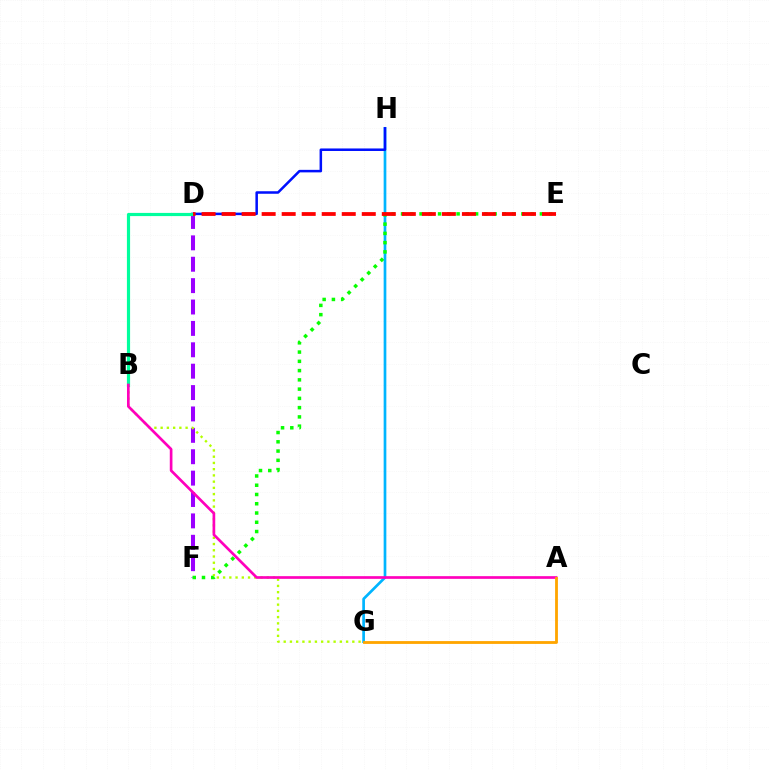{('D', 'F'): [{'color': '#9b00ff', 'line_style': 'dashed', 'thickness': 2.91}], ('G', 'H'): [{'color': '#00b5ff', 'line_style': 'solid', 'thickness': 1.94}], ('B', 'G'): [{'color': '#b3ff00', 'line_style': 'dotted', 'thickness': 1.7}], ('D', 'H'): [{'color': '#0010ff', 'line_style': 'solid', 'thickness': 1.82}], ('B', 'D'): [{'color': '#00ff9d', 'line_style': 'solid', 'thickness': 2.29}], ('E', 'F'): [{'color': '#08ff00', 'line_style': 'dotted', 'thickness': 2.52}], ('A', 'B'): [{'color': '#ff00bd', 'line_style': 'solid', 'thickness': 1.93}], ('D', 'E'): [{'color': '#ff0000', 'line_style': 'dashed', 'thickness': 2.72}], ('A', 'G'): [{'color': '#ffa500', 'line_style': 'solid', 'thickness': 2.03}]}